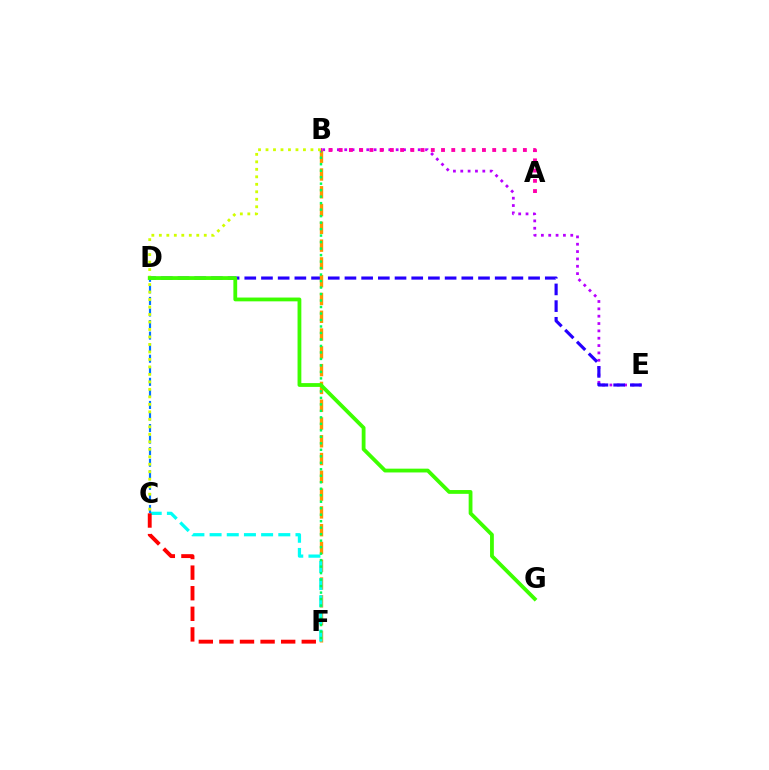{('B', 'E'): [{'color': '#b900ff', 'line_style': 'dotted', 'thickness': 2.0}], ('D', 'E'): [{'color': '#2500ff', 'line_style': 'dashed', 'thickness': 2.27}], ('B', 'F'): [{'color': '#ff9400', 'line_style': 'dashed', 'thickness': 2.42}, {'color': '#00ff5c', 'line_style': 'dotted', 'thickness': 1.76}], ('C', 'F'): [{'color': '#00fff6', 'line_style': 'dashed', 'thickness': 2.33}, {'color': '#ff0000', 'line_style': 'dashed', 'thickness': 2.8}], ('C', 'D'): [{'color': '#0074ff', 'line_style': 'dashed', 'thickness': 1.57}], ('B', 'C'): [{'color': '#d1ff00', 'line_style': 'dotted', 'thickness': 2.03}], ('D', 'G'): [{'color': '#3dff00', 'line_style': 'solid', 'thickness': 2.74}], ('A', 'B'): [{'color': '#ff00ac', 'line_style': 'dotted', 'thickness': 2.78}]}